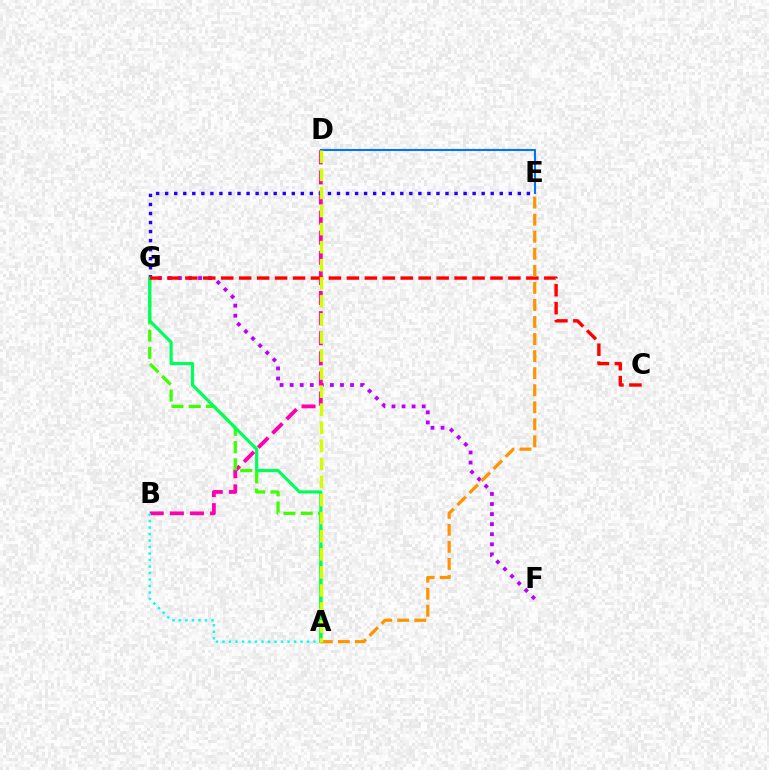{('D', 'E'): [{'color': '#0074ff', 'line_style': 'solid', 'thickness': 1.51}], ('F', 'G'): [{'color': '#b900ff', 'line_style': 'dotted', 'thickness': 2.73}], ('B', 'D'): [{'color': '#ff00ac', 'line_style': 'dashed', 'thickness': 2.73}], ('E', 'G'): [{'color': '#2500ff', 'line_style': 'dotted', 'thickness': 2.46}], ('A', 'G'): [{'color': '#3dff00', 'line_style': 'dashed', 'thickness': 2.34}, {'color': '#00ff5c', 'line_style': 'solid', 'thickness': 2.3}], ('A', 'B'): [{'color': '#00fff6', 'line_style': 'dotted', 'thickness': 1.76}], ('C', 'G'): [{'color': '#ff0000', 'line_style': 'dashed', 'thickness': 2.44}], ('A', 'E'): [{'color': '#ff9400', 'line_style': 'dashed', 'thickness': 2.32}], ('A', 'D'): [{'color': '#d1ff00', 'line_style': 'dashed', 'thickness': 2.45}]}